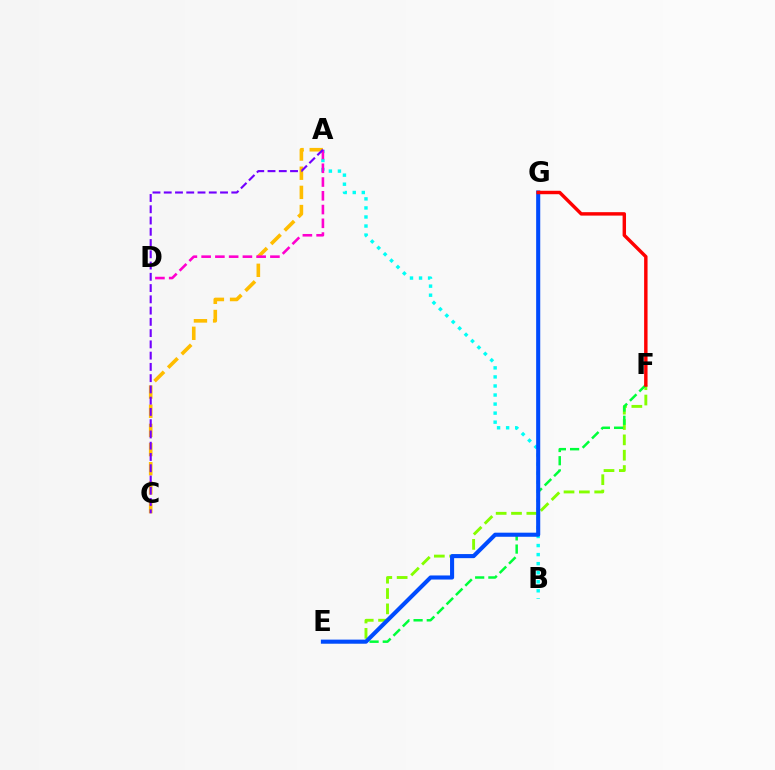{('A', 'B'): [{'color': '#00fff6', 'line_style': 'dotted', 'thickness': 2.46}], ('E', 'F'): [{'color': '#84ff00', 'line_style': 'dashed', 'thickness': 2.08}, {'color': '#00ff39', 'line_style': 'dashed', 'thickness': 1.79}], ('A', 'C'): [{'color': '#ffbd00', 'line_style': 'dashed', 'thickness': 2.6}, {'color': '#7200ff', 'line_style': 'dashed', 'thickness': 1.53}], ('A', 'D'): [{'color': '#ff00cf', 'line_style': 'dashed', 'thickness': 1.87}], ('E', 'G'): [{'color': '#004bff', 'line_style': 'solid', 'thickness': 2.94}], ('F', 'G'): [{'color': '#ff0000', 'line_style': 'solid', 'thickness': 2.47}]}